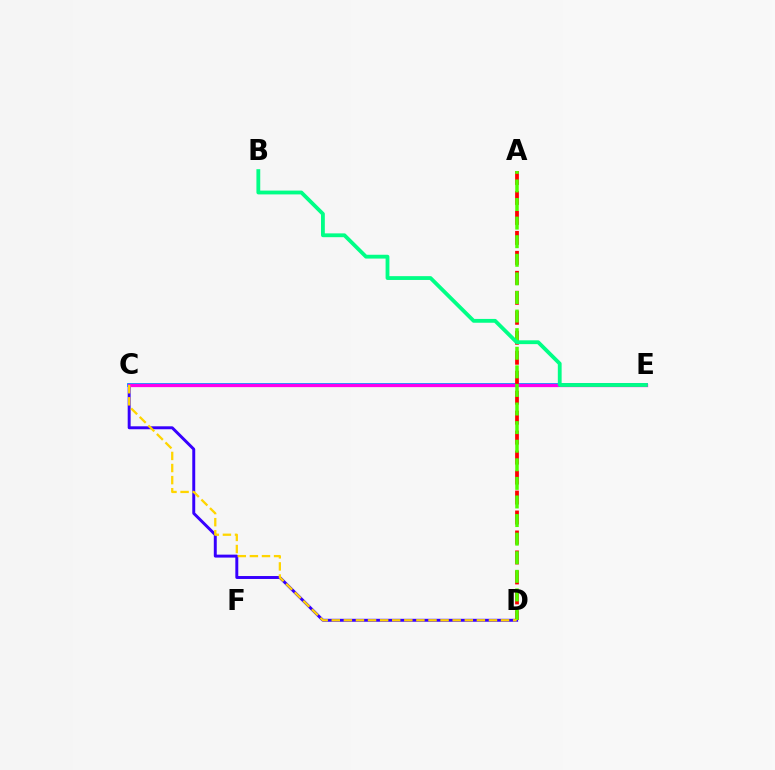{('C', 'D'): [{'color': '#3700ff', 'line_style': 'solid', 'thickness': 2.12}, {'color': '#ffd500', 'line_style': 'dashed', 'thickness': 1.64}], ('C', 'E'): [{'color': '#009eff', 'line_style': 'solid', 'thickness': 2.74}, {'color': '#ff00ed', 'line_style': 'solid', 'thickness': 2.35}], ('A', 'D'): [{'color': '#ff0000', 'line_style': 'dashed', 'thickness': 2.71}, {'color': '#4fff00', 'line_style': 'dashed', 'thickness': 2.53}], ('B', 'E'): [{'color': '#00ff86', 'line_style': 'solid', 'thickness': 2.75}]}